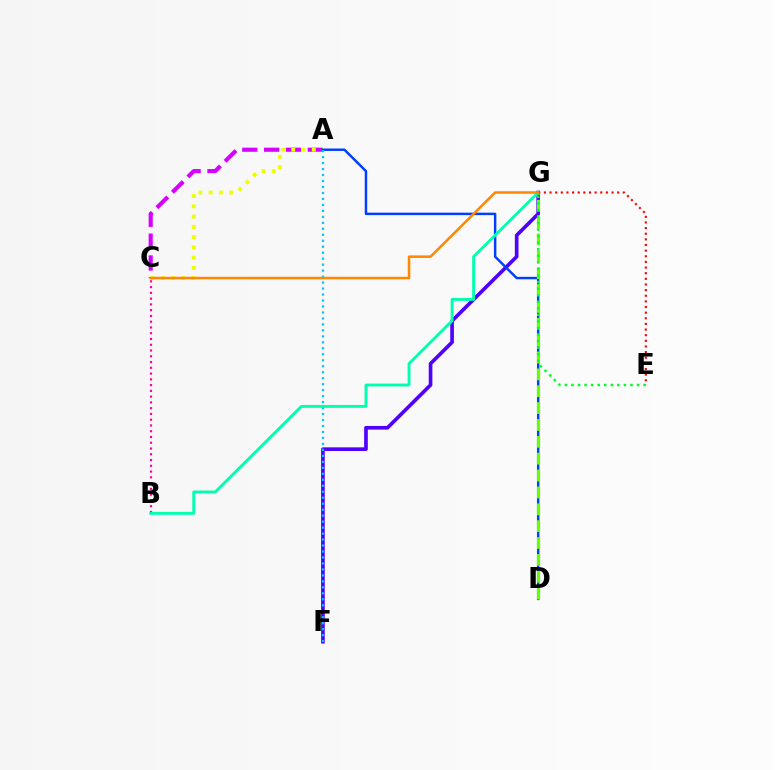{('A', 'C'): [{'color': '#d600ff', 'line_style': 'dashed', 'thickness': 2.97}, {'color': '#eeff00', 'line_style': 'dotted', 'thickness': 2.79}], ('F', 'G'): [{'color': '#4f00ff', 'line_style': 'solid', 'thickness': 2.63}], ('A', 'D'): [{'color': '#003fff', 'line_style': 'solid', 'thickness': 1.77}], ('D', 'G'): [{'color': '#66ff00', 'line_style': 'dashed', 'thickness': 2.29}], ('E', 'G'): [{'color': '#00ff27', 'line_style': 'dotted', 'thickness': 1.78}, {'color': '#ff0000', 'line_style': 'dotted', 'thickness': 1.53}], ('B', 'C'): [{'color': '#ff00a0', 'line_style': 'dotted', 'thickness': 1.57}], ('A', 'F'): [{'color': '#00c7ff', 'line_style': 'dotted', 'thickness': 1.62}], ('B', 'G'): [{'color': '#00ffaf', 'line_style': 'solid', 'thickness': 2.07}], ('C', 'G'): [{'color': '#ff8800', 'line_style': 'solid', 'thickness': 1.84}]}